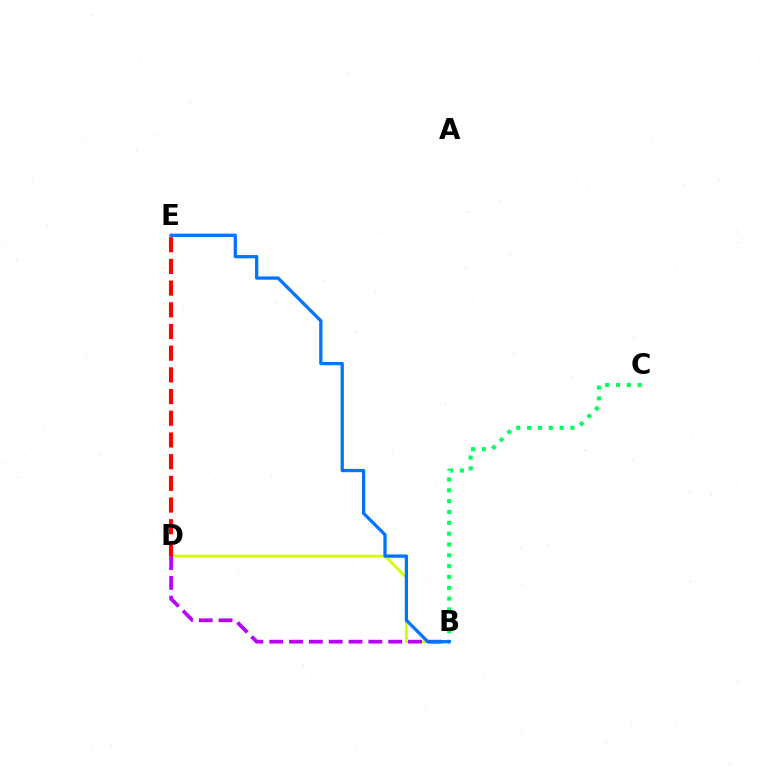{('B', 'D'): [{'color': '#d1ff00', 'line_style': 'solid', 'thickness': 1.98}, {'color': '#b900ff', 'line_style': 'dashed', 'thickness': 2.69}], ('B', 'C'): [{'color': '#00ff5c', 'line_style': 'dotted', 'thickness': 2.94}], ('B', 'E'): [{'color': '#0074ff', 'line_style': 'solid', 'thickness': 2.35}], ('D', 'E'): [{'color': '#ff0000', 'line_style': 'dashed', 'thickness': 2.95}]}